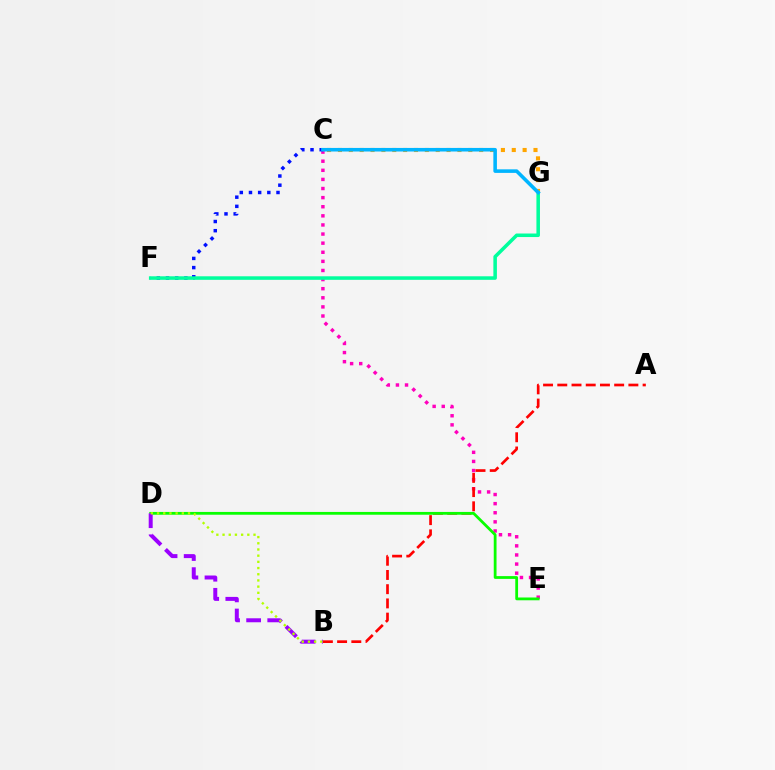{('C', 'E'): [{'color': '#ff00bd', 'line_style': 'dotted', 'thickness': 2.47}], ('A', 'B'): [{'color': '#ff0000', 'line_style': 'dashed', 'thickness': 1.93}], ('C', 'F'): [{'color': '#0010ff', 'line_style': 'dotted', 'thickness': 2.49}], ('D', 'E'): [{'color': '#08ff00', 'line_style': 'solid', 'thickness': 2.0}], ('C', 'G'): [{'color': '#ffa500', 'line_style': 'dotted', 'thickness': 2.95}, {'color': '#00b5ff', 'line_style': 'solid', 'thickness': 2.57}], ('B', 'D'): [{'color': '#9b00ff', 'line_style': 'dashed', 'thickness': 2.87}, {'color': '#b3ff00', 'line_style': 'dotted', 'thickness': 1.68}], ('F', 'G'): [{'color': '#00ff9d', 'line_style': 'solid', 'thickness': 2.55}]}